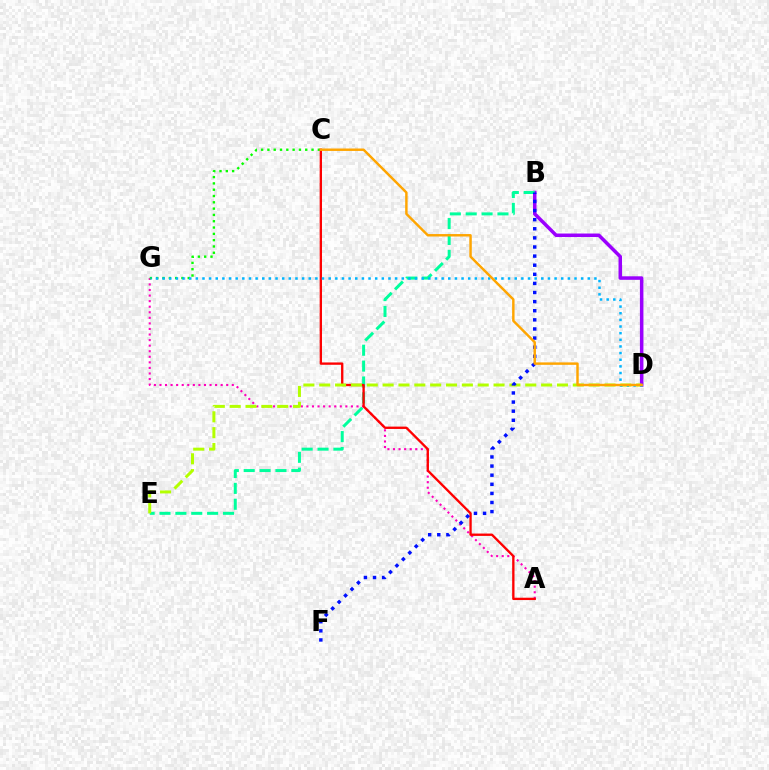{('B', 'D'): [{'color': '#9b00ff', 'line_style': 'solid', 'thickness': 2.53}], ('B', 'E'): [{'color': '#00ff9d', 'line_style': 'dashed', 'thickness': 2.16}], ('A', 'G'): [{'color': '#ff00bd', 'line_style': 'dotted', 'thickness': 1.51}], ('C', 'G'): [{'color': '#08ff00', 'line_style': 'dotted', 'thickness': 1.71}], ('A', 'C'): [{'color': '#ff0000', 'line_style': 'solid', 'thickness': 1.69}], ('D', 'E'): [{'color': '#b3ff00', 'line_style': 'dashed', 'thickness': 2.15}], ('D', 'G'): [{'color': '#00b5ff', 'line_style': 'dotted', 'thickness': 1.81}], ('B', 'F'): [{'color': '#0010ff', 'line_style': 'dotted', 'thickness': 2.47}], ('C', 'D'): [{'color': '#ffa500', 'line_style': 'solid', 'thickness': 1.76}]}